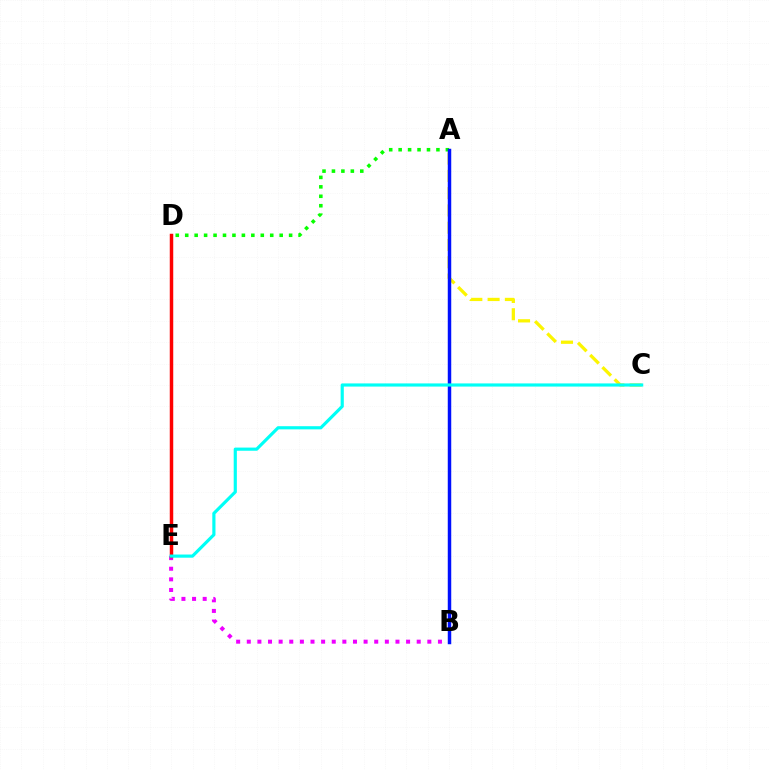{('A', 'C'): [{'color': '#fcf500', 'line_style': 'dashed', 'thickness': 2.35}], ('B', 'E'): [{'color': '#ee00ff', 'line_style': 'dotted', 'thickness': 2.89}], ('D', 'E'): [{'color': '#ff0000', 'line_style': 'solid', 'thickness': 2.5}], ('A', 'D'): [{'color': '#08ff00', 'line_style': 'dotted', 'thickness': 2.57}], ('A', 'B'): [{'color': '#0010ff', 'line_style': 'solid', 'thickness': 2.5}], ('C', 'E'): [{'color': '#00fff6', 'line_style': 'solid', 'thickness': 2.28}]}